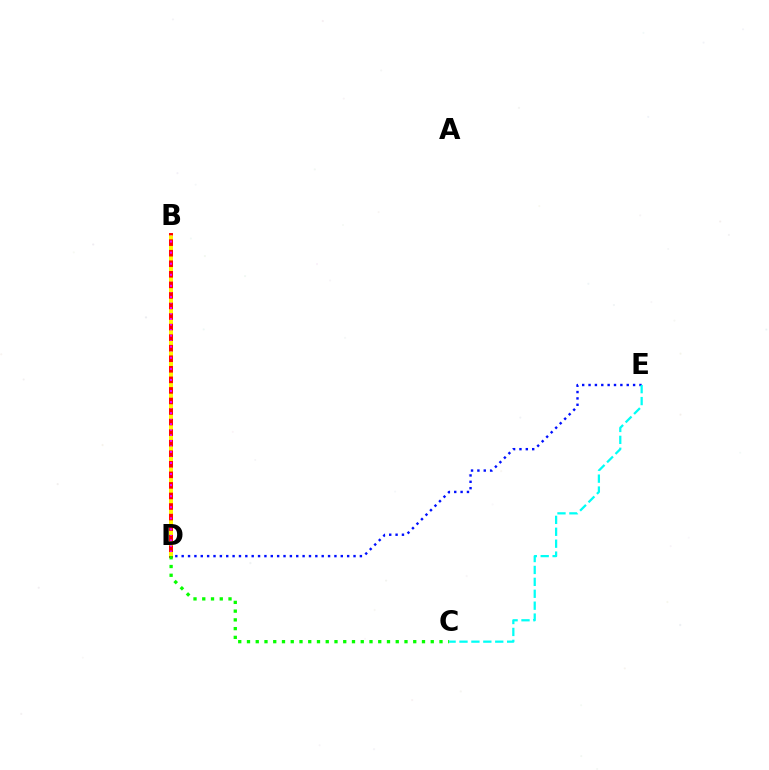{('B', 'D'): [{'color': '#ff0000', 'line_style': 'solid', 'thickness': 2.84}, {'color': '#ee00ff', 'line_style': 'dotted', 'thickness': 1.5}, {'color': '#fcf500', 'line_style': 'dotted', 'thickness': 2.87}], ('D', 'E'): [{'color': '#0010ff', 'line_style': 'dotted', 'thickness': 1.73}], ('C', 'E'): [{'color': '#00fff6', 'line_style': 'dashed', 'thickness': 1.62}], ('C', 'D'): [{'color': '#08ff00', 'line_style': 'dotted', 'thickness': 2.38}]}